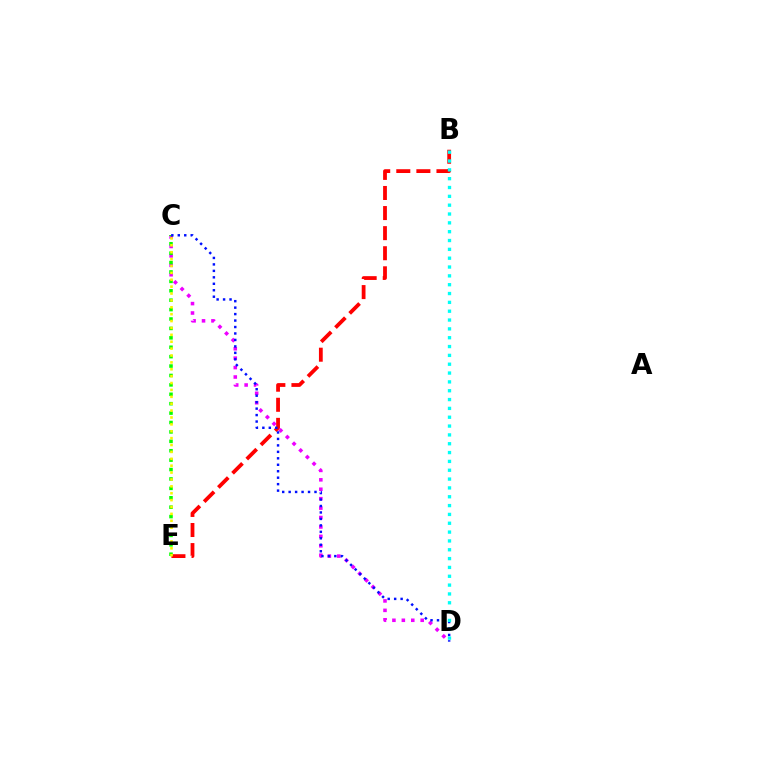{('C', 'D'): [{'color': '#ee00ff', 'line_style': 'dotted', 'thickness': 2.56}, {'color': '#0010ff', 'line_style': 'dotted', 'thickness': 1.76}], ('B', 'E'): [{'color': '#ff0000', 'line_style': 'dashed', 'thickness': 2.73}], ('C', 'E'): [{'color': '#08ff00', 'line_style': 'dotted', 'thickness': 2.56}, {'color': '#fcf500', 'line_style': 'dotted', 'thickness': 1.87}], ('B', 'D'): [{'color': '#00fff6', 'line_style': 'dotted', 'thickness': 2.4}]}